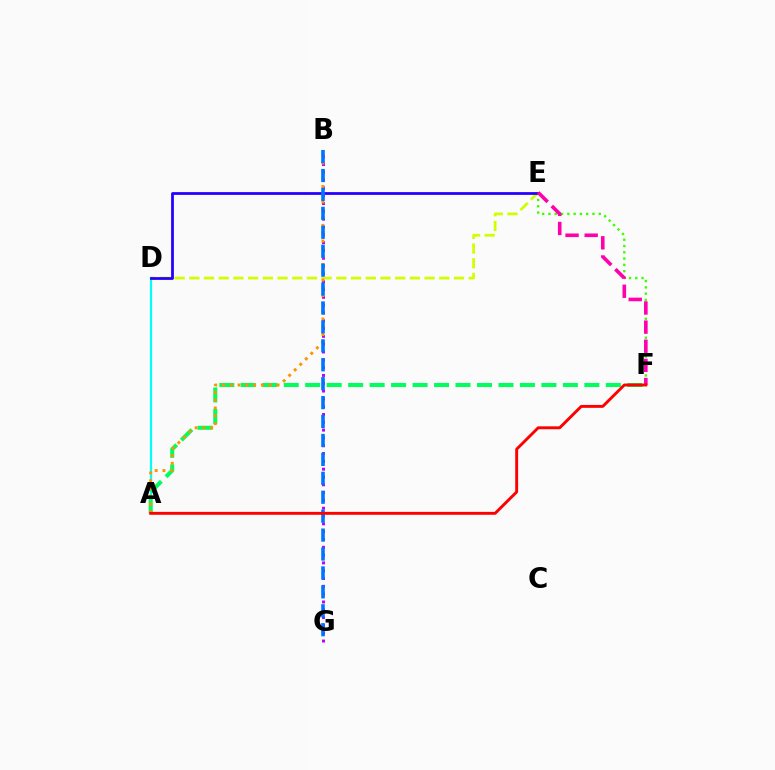{('E', 'F'): [{'color': '#3dff00', 'line_style': 'dotted', 'thickness': 1.71}, {'color': '#ff00ac', 'line_style': 'dashed', 'thickness': 2.6}], ('D', 'E'): [{'color': '#d1ff00', 'line_style': 'dashed', 'thickness': 2.0}, {'color': '#2500ff', 'line_style': 'solid', 'thickness': 2.0}], ('A', 'D'): [{'color': '#00fff6', 'line_style': 'solid', 'thickness': 1.6}], ('A', 'F'): [{'color': '#00ff5c', 'line_style': 'dashed', 'thickness': 2.92}, {'color': '#ff0000', 'line_style': 'solid', 'thickness': 2.09}], ('B', 'G'): [{'color': '#b900ff', 'line_style': 'dotted', 'thickness': 2.12}, {'color': '#0074ff', 'line_style': 'dashed', 'thickness': 2.57}], ('A', 'B'): [{'color': '#ff9400', 'line_style': 'dotted', 'thickness': 2.12}]}